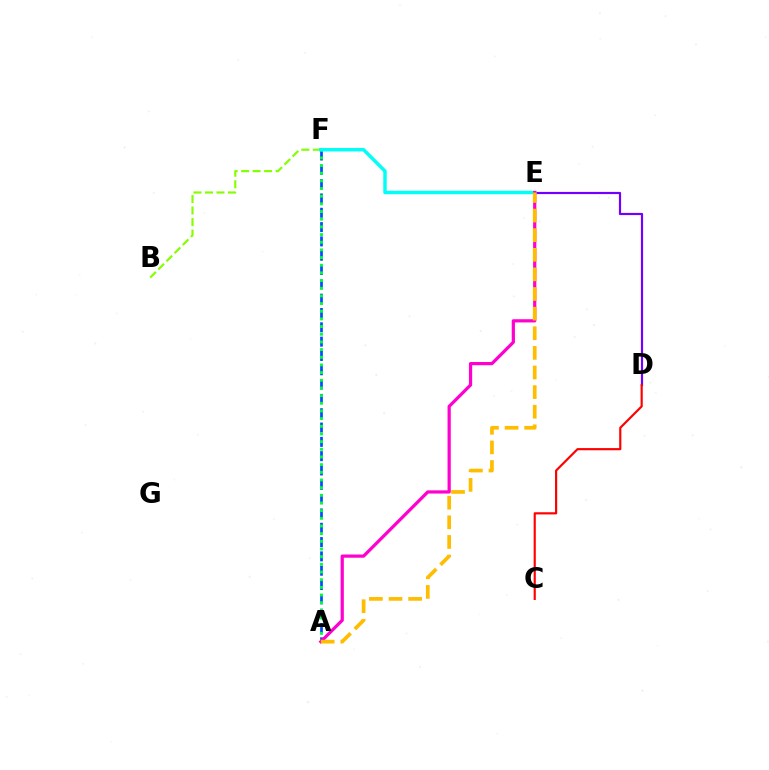{('A', 'F'): [{'color': '#004bff', 'line_style': 'dashed', 'thickness': 1.95}, {'color': '#00ff39', 'line_style': 'dotted', 'thickness': 2.08}], ('D', 'E'): [{'color': '#7200ff', 'line_style': 'solid', 'thickness': 1.58}], ('B', 'F'): [{'color': '#84ff00', 'line_style': 'dashed', 'thickness': 1.56}], ('E', 'F'): [{'color': '#00fff6', 'line_style': 'solid', 'thickness': 2.48}], ('A', 'E'): [{'color': '#ff00cf', 'line_style': 'solid', 'thickness': 2.32}, {'color': '#ffbd00', 'line_style': 'dashed', 'thickness': 2.66}], ('C', 'D'): [{'color': '#ff0000', 'line_style': 'solid', 'thickness': 1.56}]}